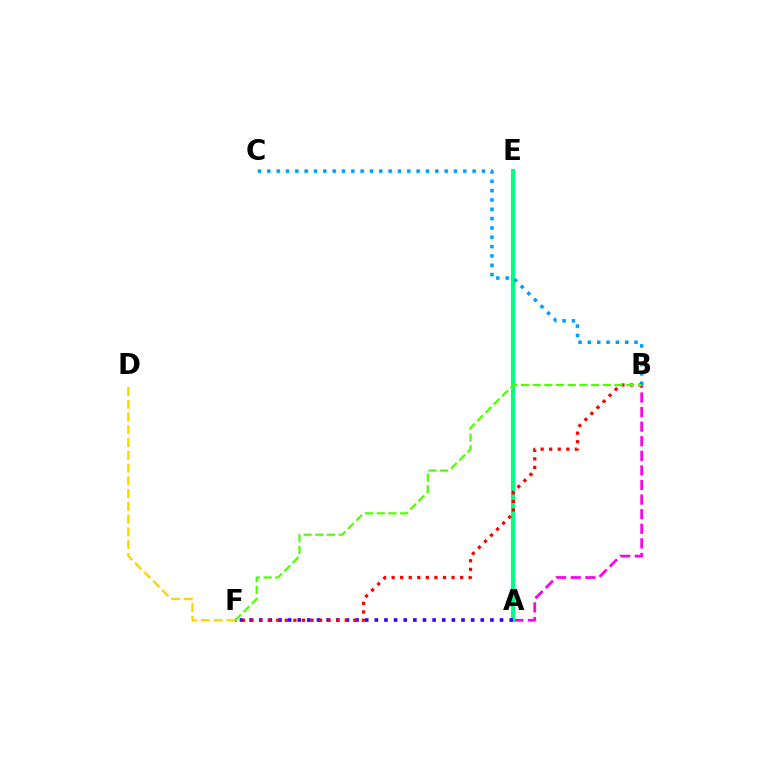{('A', 'B'): [{'color': '#ff00ed', 'line_style': 'dashed', 'thickness': 1.98}], ('A', 'E'): [{'color': '#00ff86', 'line_style': 'solid', 'thickness': 2.92}], ('B', 'C'): [{'color': '#009eff', 'line_style': 'dotted', 'thickness': 2.54}], ('A', 'F'): [{'color': '#3700ff', 'line_style': 'dotted', 'thickness': 2.62}], ('B', 'F'): [{'color': '#ff0000', 'line_style': 'dotted', 'thickness': 2.33}, {'color': '#4fff00', 'line_style': 'dashed', 'thickness': 1.59}], ('D', 'F'): [{'color': '#ffd500', 'line_style': 'dashed', 'thickness': 1.73}]}